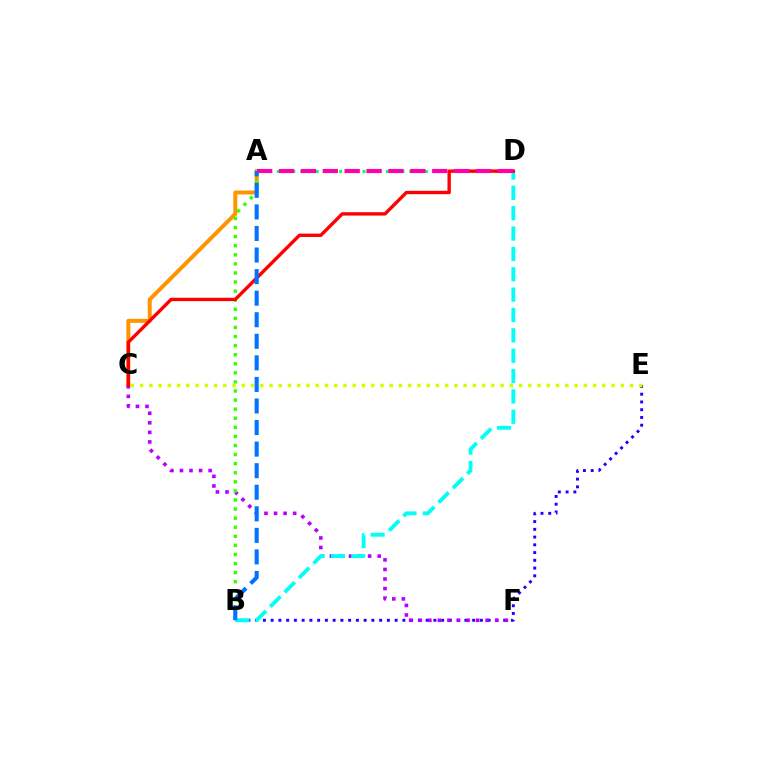{('A', 'C'): [{'color': '#ff9400', 'line_style': 'solid', 'thickness': 2.85}], ('B', 'E'): [{'color': '#2500ff', 'line_style': 'dotted', 'thickness': 2.11}], ('A', 'D'): [{'color': '#00ff5c', 'line_style': 'dotted', 'thickness': 2.12}, {'color': '#ff00ac', 'line_style': 'dashed', 'thickness': 2.97}], ('C', 'F'): [{'color': '#b900ff', 'line_style': 'dotted', 'thickness': 2.6}], ('A', 'B'): [{'color': '#3dff00', 'line_style': 'dotted', 'thickness': 2.47}, {'color': '#0074ff', 'line_style': 'dashed', 'thickness': 2.93}], ('B', 'D'): [{'color': '#00fff6', 'line_style': 'dashed', 'thickness': 2.77}], ('C', 'D'): [{'color': '#ff0000', 'line_style': 'solid', 'thickness': 2.43}], ('C', 'E'): [{'color': '#d1ff00', 'line_style': 'dotted', 'thickness': 2.51}]}